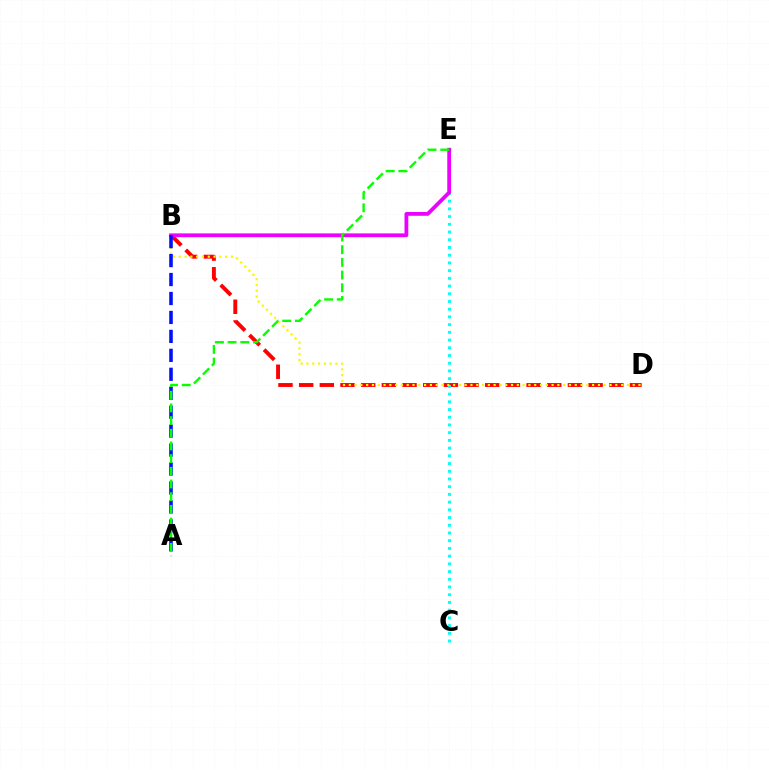{('B', 'D'): [{'color': '#ff0000', 'line_style': 'dashed', 'thickness': 2.81}, {'color': '#fcf500', 'line_style': 'dotted', 'thickness': 1.57}], ('C', 'E'): [{'color': '#00fff6', 'line_style': 'dotted', 'thickness': 2.1}], ('B', 'E'): [{'color': '#ee00ff', 'line_style': 'solid', 'thickness': 2.73}], ('A', 'B'): [{'color': '#0010ff', 'line_style': 'dashed', 'thickness': 2.58}], ('A', 'E'): [{'color': '#08ff00', 'line_style': 'dashed', 'thickness': 1.72}]}